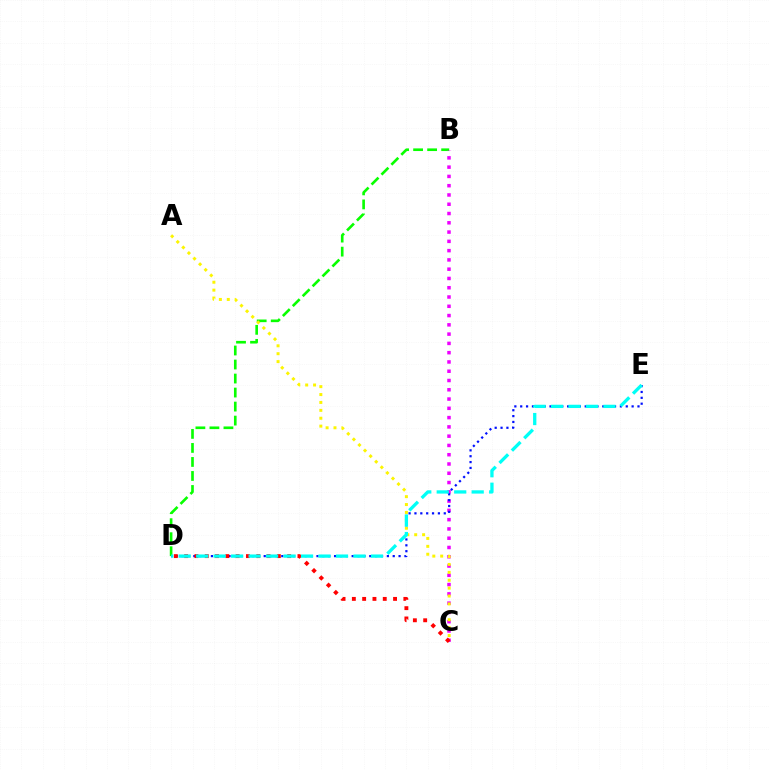{('B', 'D'): [{'color': '#08ff00', 'line_style': 'dashed', 'thickness': 1.9}], ('B', 'C'): [{'color': '#ee00ff', 'line_style': 'dotted', 'thickness': 2.52}], ('D', 'E'): [{'color': '#0010ff', 'line_style': 'dotted', 'thickness': 1.59}, {'color': '#00fff6', 'line_style': 'dashed', 'thickness': 2.37}], ('A', 'C'): [{'color': '#fcf500', 'line_style': 'dotted', 'thickness': 2.15}], ('C', 'D'): [{'color': '#ff0000', 'line_style': 'dotted', 'thickness': 2.8}]}